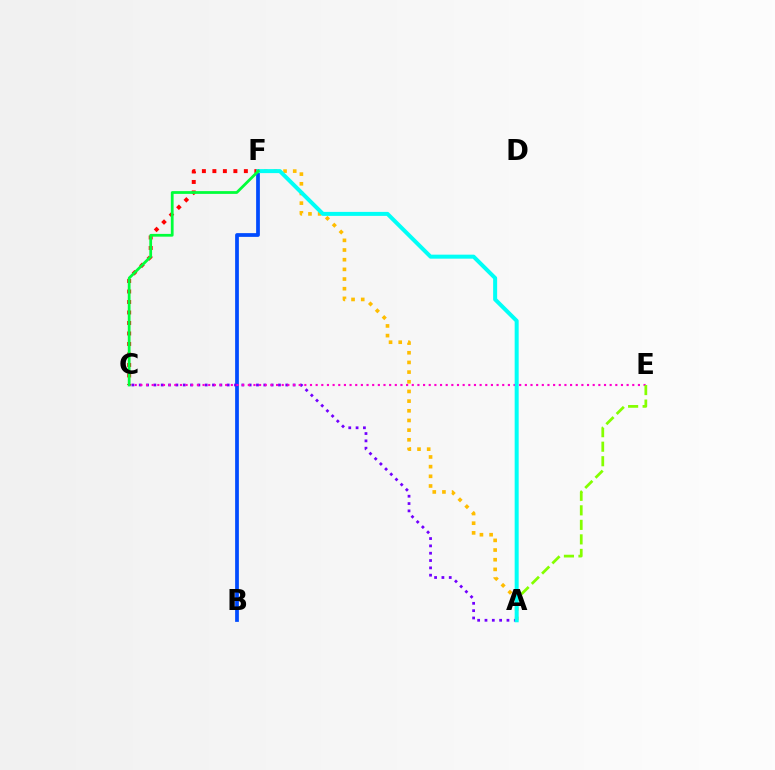{('B', 'F'): [{'color': '#004bff', 'line_style': 'solid', 'thickness': 2.7}], ('A', 'C'): [{'color': '#7200ff', 'line_style': 'dotted', 'thickness': 1.99}], ('A', 'F'): [{'color': '#ffbd00', 'line_style': 'dotted', 'thickness': 2.63}, {'color': '#00fff6', 'line_style': 'solid', 'thickness': 2.88}], ('C', 'E'): [{'color': '#ff00cf', 'line_style': 'dotted', 'thickness': 1.54}], ('A', 'E'): [{'color': '#84ff00', 'line_style': 'dashed', 'thickness': 1.97}], ('C', 'F'): [{'color': '#ff0000', 'line_style': 'dotted', 'thickness': 2.85}, {'color': '#00ff39', 'line_style': 'solid', 'thickness': 1.99}]}